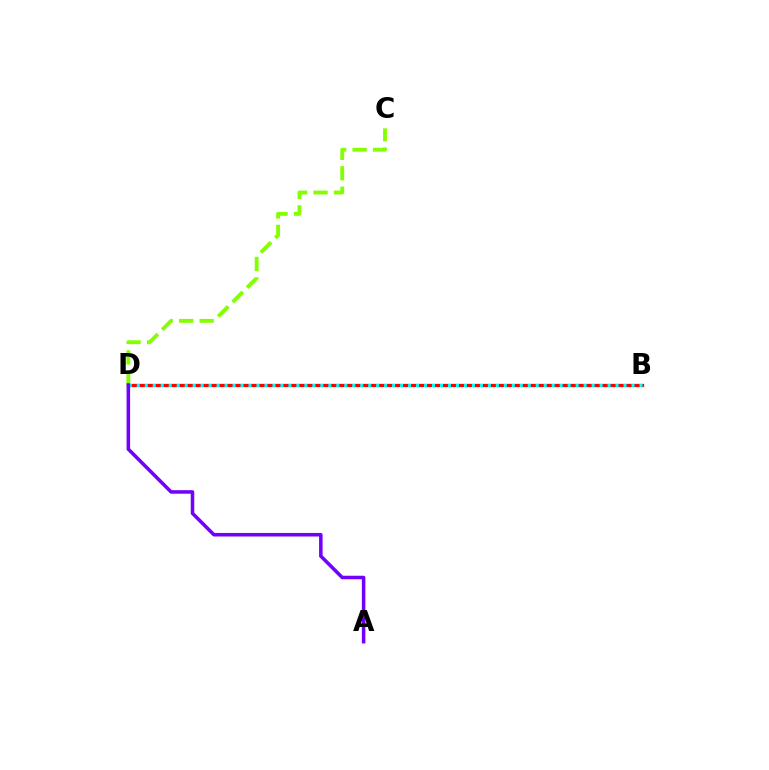{('B', 'D'): [{'color': '#ff0000', 'line_style': 'solid', 'thickness': 2.36}, {'color': '#00fff6', 'line_style': 'dotted', 'thickness': 2.17}], ('C', 'D'): [{'color': '#84ff00', 'line_style': 'dashed', 'thickness': 2.78}], ('A', 'D'): [{'color': '#7200ff', 'line_style': 'solid', 'thickness': 2.54}]}